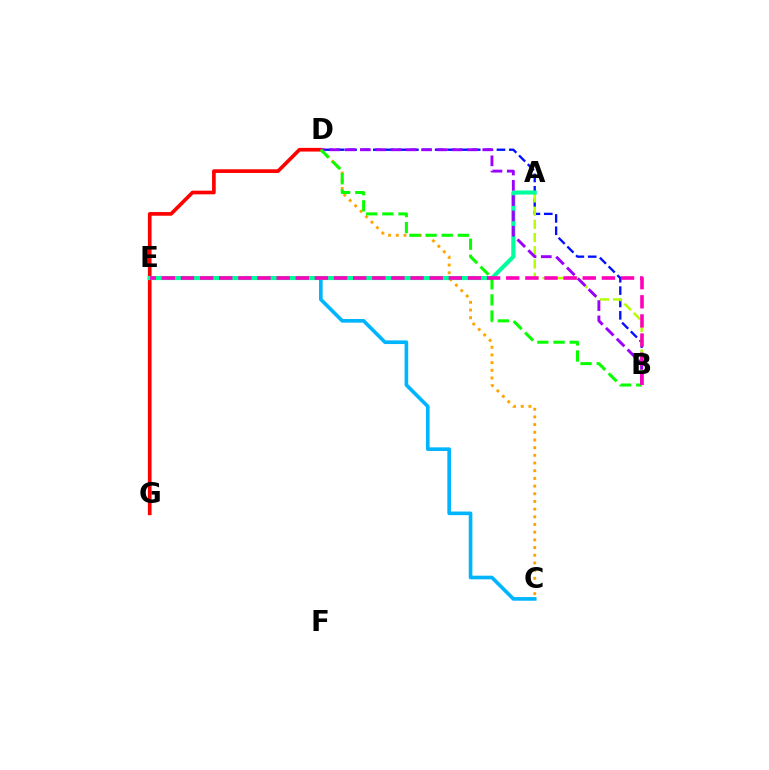{('B', 'D'): [{'color': '#0010ff', 'line_style': 'dashed', 'thickness': 1.68}, {'color': '#9b00ff', 'line_style': 'dashed', 'thickness': 2.08}, {'color': '#08ff00', 'line_style': 'dashed', 'thickness': 2.19}], ('D', 'G'): [{'color': '#ff0000', 'line_style': 'solid', 'thickness': 2.64}], ('C', 'D'): [{'color': '#ffa500', 'line_style': 'dotted', 'thickness': 2.09}], ('C', 'E'): [{'color': '#00b5ff', 'line_style': 'solid', 'thickness': 2.62}], ('A', 'B'): [{'color': '#b3ff00', 'line_style': 'dashed', 'thickness': 1.8}], ('A', 'E'): [{'color': '#00ff9d', 'line_style': 'solid', 'thickness': 2.95}], ('B', 'E'): [{'color': '#ff00bd', 'line_style': 'dashed', 'thickness': 2.6}]}